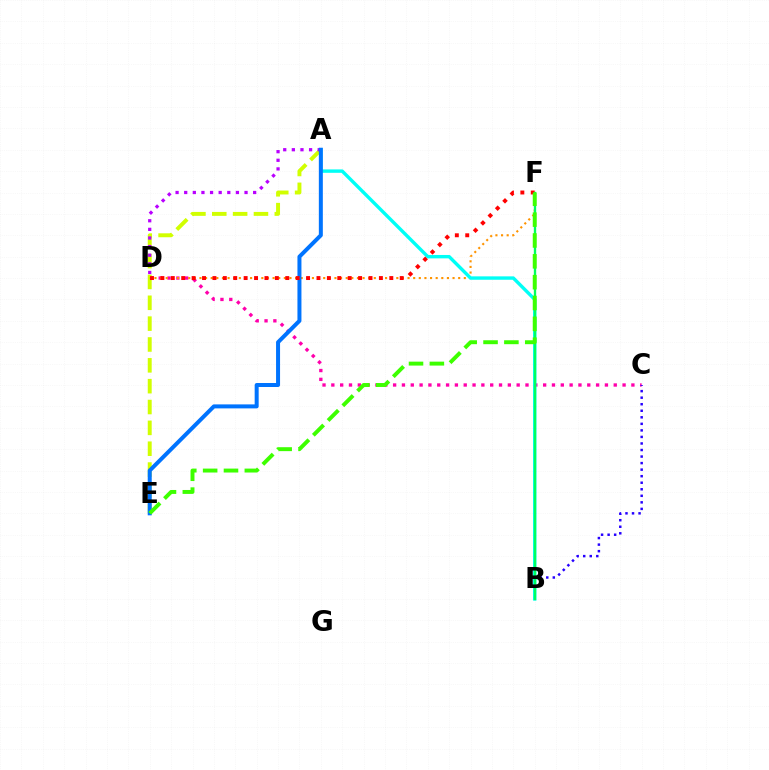{('C', 'D'): [{'color': '#ff00ac', 'line_style': 'dotted', 'thickness': 2.4}], ('A', 'E'): [{'color': '#d1ff00', 'line_style': 'dashed', 'thickness': 2.83}, {'color': '#0074ff', 'line_style': 'solid', 'thickness': 2.88}], ('D', 'F'): [{'color': '#ff9400', 'line_style': 'dotted', 'thickness': 1.53}, {'color': '#ff0000', 'line_style': 'dotted', 'thickness': 2.83}], ('B', 'C'): [{'color': '#2500ff', 'line_style': 'dotted', 'thickness': 1.78}], ('A', 'D'): [{'color': '#b900ff', 'line_style': 'dotted', 'thickness': 2.34}], ('A', 'B'): [{'color': '#00fff6', 'line_style': 'solid', 'thickness': 2.45}], ('B', 'F'): [{'color': '#00ff5c', 'line_style': 'solid', 'thickness': 1.69}], ('E', 'F'): [{'color': '#3dff00', 'line_style': 'dashed', 'thickness': 2.83}]}